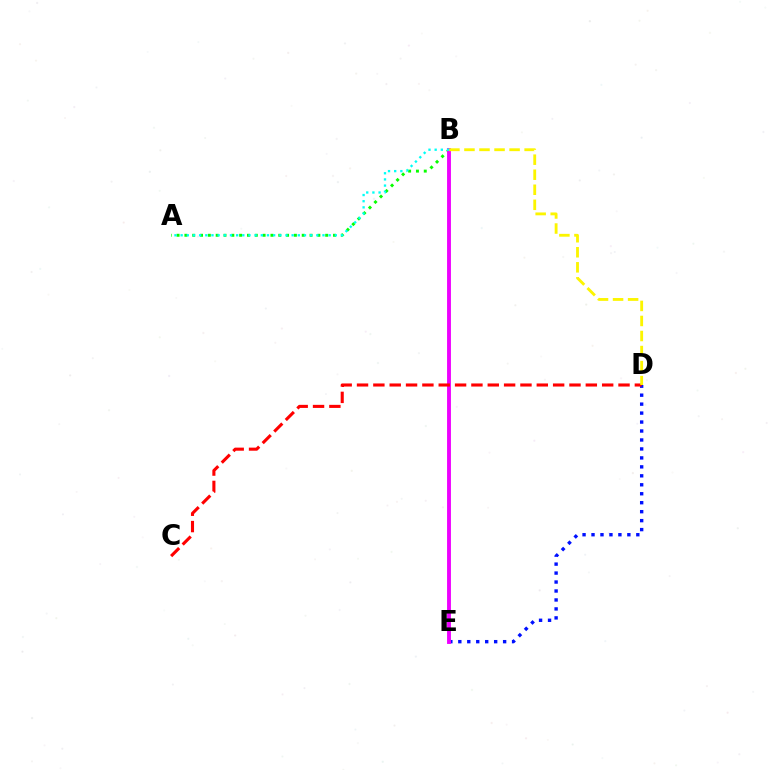{('A', 'B'): [{'color': '#08ff00', 'line_style': 'dotted', 'thickness': 2.13}, {'color': '#00fff6', 'line_style': 'dotted', 'thickness': 1.68}], ('D', 'E'): [{'color': '#0010ff', 'line_style': 'dotted', 'thickness': 2.43}], ('B', 'E'): [{'color': '#ee00ff', 'line_style': 'solid', 'thickness': 2.79}], ('C', 'D'): [{'color': '#ff0000', 'line_style': 'dashed', 'thickness': 2.22}], ('B', 'D'): [{'color': '#fcf500', 'line_style': 'dashed', 'thickness': 2.04}]}